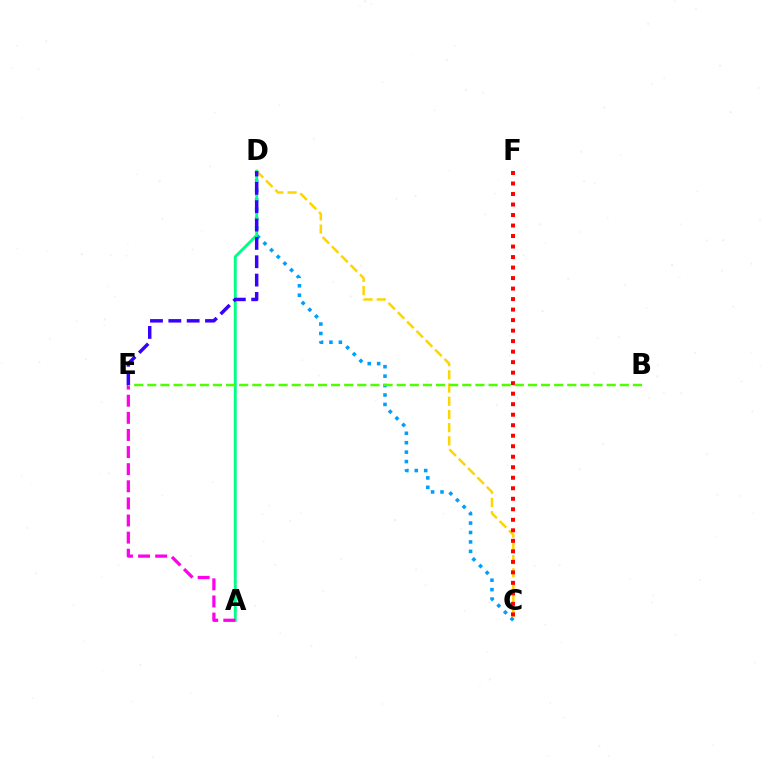{('C', 'D'): [{'color': '#009eff', 'line_style': 'dotted', 'thickness': 2.56}, {'color': '#ffd500', 'line_style': 'dashed', 'thickness': 1.79}], ('C', 'F'): [{'color': '#ff0000', 'line_style': 'dotted', 'thickness': 2.86}], ('A', 'D'): [{'color': '#00ff86', 'line_style': 'solid', 'thickness': 2.08}], ('A', 'E'): [{'color': '#ff00ed', 'line_style': 'dashed', 'thickness': 2.32}], ('B', 'E'): [{'color': '#4fff00', 'line_style': 'dashed', 'thickness': 1.78}], ('D', 'E'): [{'color': '#3700ff', 'line_style': 'dashed', 'thickness': 2.49}]}